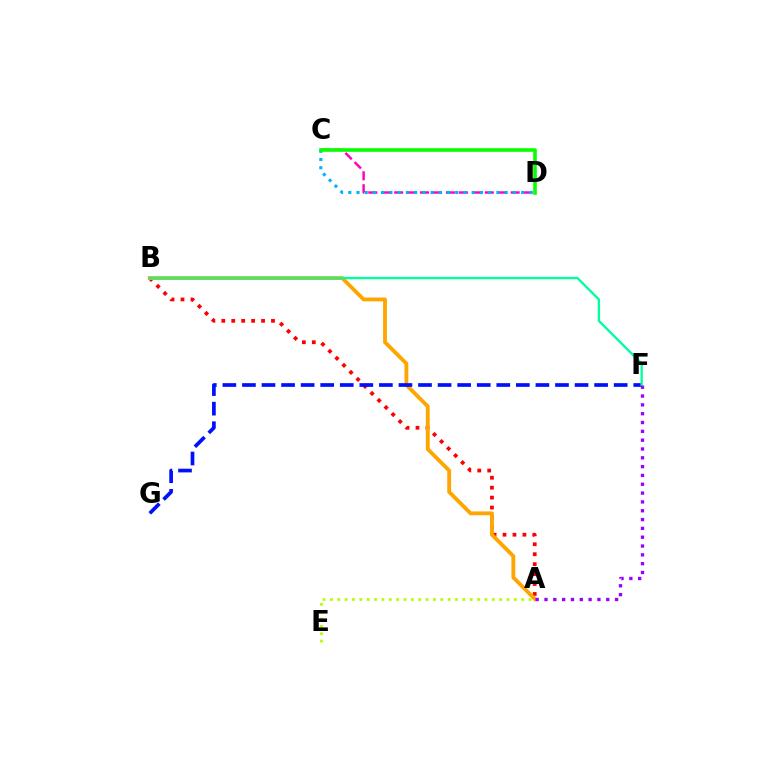{('C', 'D'): [{'color': '#ff00bd', 'line_style': 'dashed', 'thickness': 1.76}, {'color': '#00b5ff', 'line_style': 'dotted', 'thickness': 2.24}, {'color': '#08ff00', 'line_style': 'solid', 'thickness': 2.61}], ('A', 'B'): [{'color': '#ff0000', 'line_style': 'dotted', 'thickness': 2.7}, {'color': '#ffa500', 'line_style': 'solid', 'thickness': 2.77}], ('A', 'E'): [{'color': '#b3ff00', 'line_style': 'dotted', 'thickness': 2.0}], ('F', 'G'): [{'color': '#0010ff', 'line_style': 'dashed', 'thickness': 2.66}], ('B', 'F'): [{'color': '#00ff9d', 'line_style': 'solid', 'thickness': 1.68}], ('A', 'F'): [{'color': '#9b00ff', 'line_style': 'dotted', 'thickness': 2.4}]}